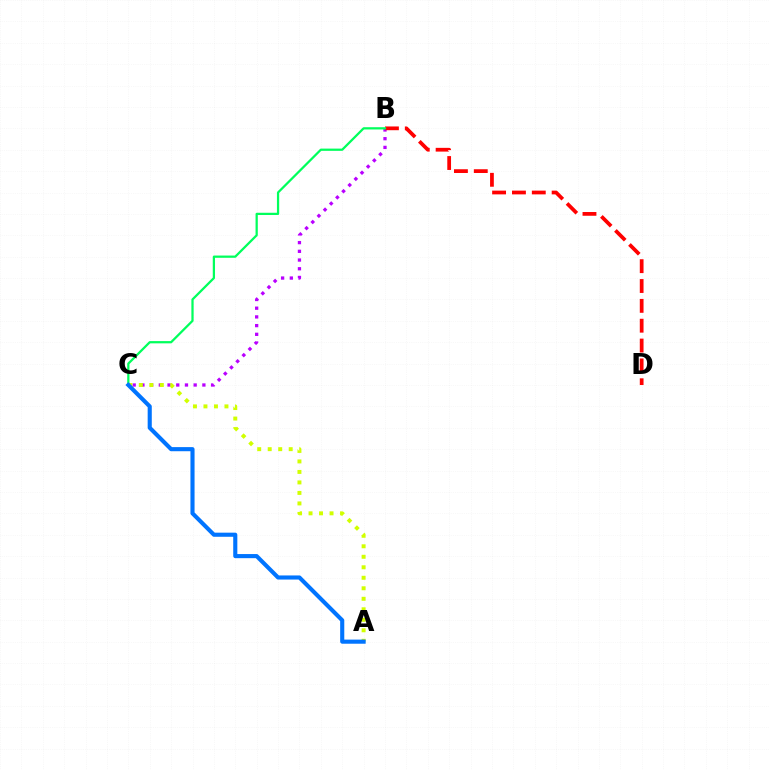{('B', 'C'): [{'color': '#b900ff', 'line_style': 'dotted', 'thickness': 2.37}, {'color': '#00ff5c', 'line_style': 'solid', 'thickness': 1.62}], ('B', 'D'): [{'color': '#ff0000', 'line_style': 'dashed', 'thickness': 2.7}], ('A', 'C'): [{'color': '#d1ff00', 'line_style': 'dotted', 'thickness': 2.85}, {'color': '#0074ff', 'line_style': 'solid', 'thickness': 2.96}]}